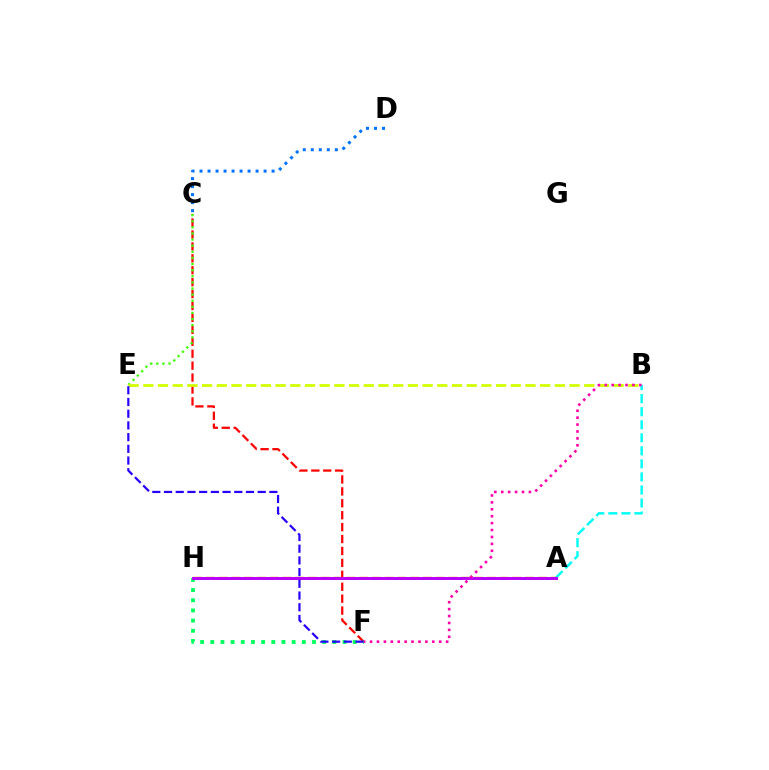{('A', 'B'): [{'color': '#00fff6', 'line_style': 'dashed', 'thickness': 1.77}], ('C', 'F'): [{'color': '#ff0000', 'line_style': 'dashed', 'thickness': 1.62}], ('F', 'H'): [{'color': '#00ff5c', 'line_style': 'dotted', 'thickness': 2.76}], ('A', 'H'): [{'color': '#ff9400', 'line_style': 'dashed', 'thickness': 1.74}, {'color': '#b900ff', 'line_style': 'solid', 'thickness': 2.13}], ('C', 'E'): [{'color': '#3dff00', 'line_style': 'dotted', 'thickness': 1.66}], ('B', 'E'): [{'color': '#d1ff00', 'line_style': 'dashed', 'thickness': 2.0}], ('C', 'D'): [{'color': '#0074ff', 'line_style': 'dotted', 'thickness': 2.18}], ('E', 'F'): [{'color': '#2500ff', 'line_style': 'dashed', 'thickness': 1.59}], ('B', 'F'): [{'color': '#ff00ac', 'line_style': 'dotted', 'thickness': 1.88}]}